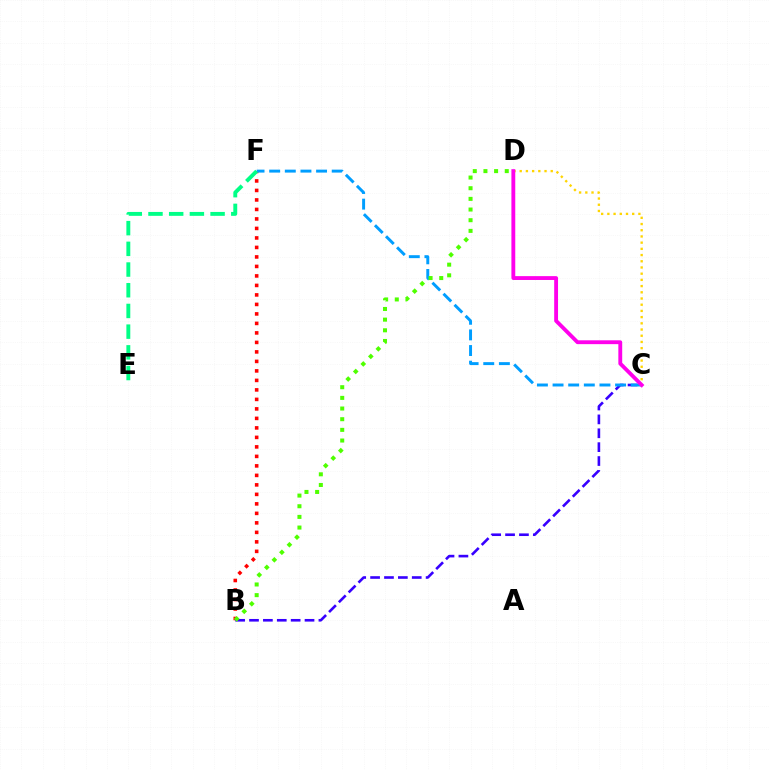{('C', 'D'): [{'color': '#ffd500', 'line_style': 'dotted', 'thickness': 1.69}, {'color': '#ff00ed', 'line_style': 'solid', 'thickness': 2.77}], ('B', 'F'): [{'color': '#ff0000', 'line_style': 'dotted', 'thickness': 2.58}], ('B', 'C'): [{'color': '#3700ff', 'line_style': 'dashed', 'thickness': 1.89}], ('C', 'F'): [{'color': '#009eff', 'line_style': 'dashed', 'thickness': 2.12}], ('B', 'D'): [{'color': '#4fff00', 'line_style': 'dotted', 'thickness': 2.9}], ('E', 'F'): [{'color': '#00ff86', 'line_style': 'dashed', 'thickness': 2.81}]}